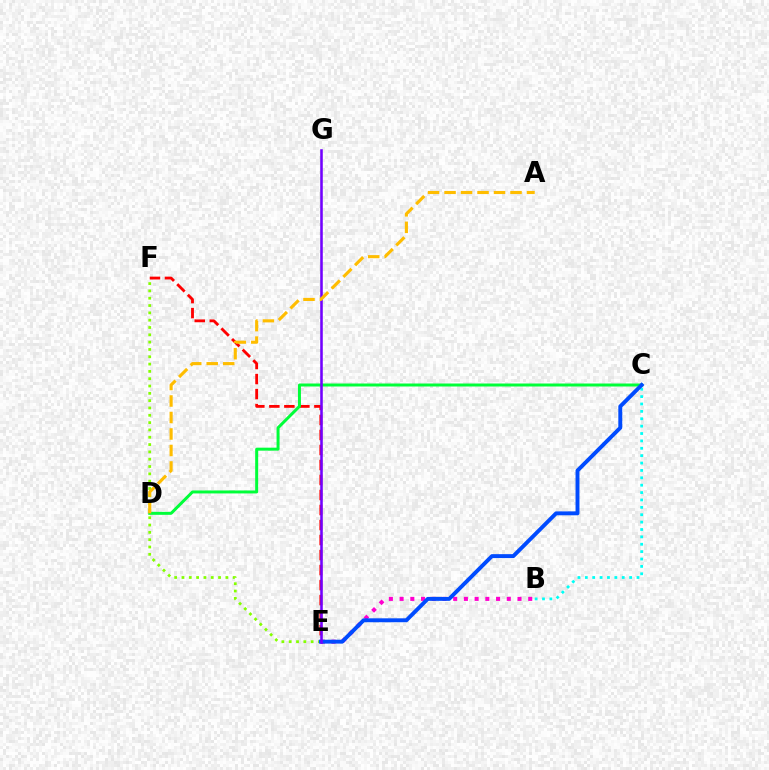{('B', 'E'): [{'color': '#ff00cf', 'line_style': 'dotted', 'thickness': 2.91}], ('B', 'C'): [{'color': '#00fff6', 'line_style': 'dotted', 'thickness': 2.01}], ('E', 'F'): [{'color': '#ff0000', 'line_style': 'dashed', 'thickness': 2.04}, {'color': '#84ff00', 'line_style': 'dotted', 'thickness': 1.99}], ('C', 'D'): [{'color': '#00ff39', 'line_style': 'solid', 'thickness': 2.15}], ('C', 'E'): [{'color': '#004bff', 'line_style': 'solid', 'thickness': 2.82}], ('E', 'G'): [{'color': '#7200ff', 'line_style': 'solid', 'thickness': 1.84}], ('A', 'D'): [{'color': '#ffbd00', 'line_style': 'dashed', 'thickness': 2.24}]}